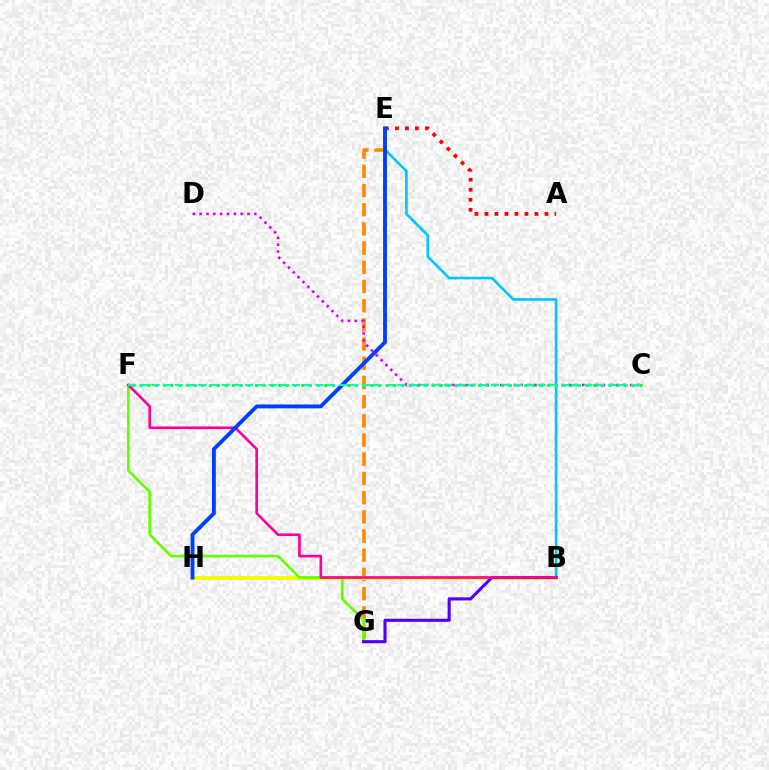{('E', 'G'): [{'color': '#ff8800', 'line_style': 'dashed', 'thickness': 2.61}], ('C', 'D'): [{'color': '#d600ff', 'line_style': 'dotted', 'thickness': 1.86}], ('B', 'E'): [{'color': '#00c7ff', 'line_style': 'solid', 'thickness': 1.91}], ('B', 'H'): [{'color': '#eeff00', 'line_style': 'solid', 'thickness': 2.79}], ('F', 'G'): [{'color': '#66ff00', 'line_style': 'solid', 'thickness': 1.95}], ('A', 'E'): [{'color': '#ff0000', 'line_style': 'dotted', 'thickness': 2.72}], ('B', 'G'): [{'color': '#4f00ff', 'line_style': 'solid', 'thickness': 2.24}], ('C', 'F'): [{'color': '#00ff27', 'line_style': 'dotted', 'thickness': 2.09}, {'color': '#00ffaf', 'line_style': 'dashed', 'thickness': 1.59}], ('B', 'F'): [{'color': '#ff00a0', 'line_style': 'solid', 'thickness': 1.91}], ('E', 'H'): [{'color': '#003fff', 'line_style': 'solid', 'thickness': 2.79}]}